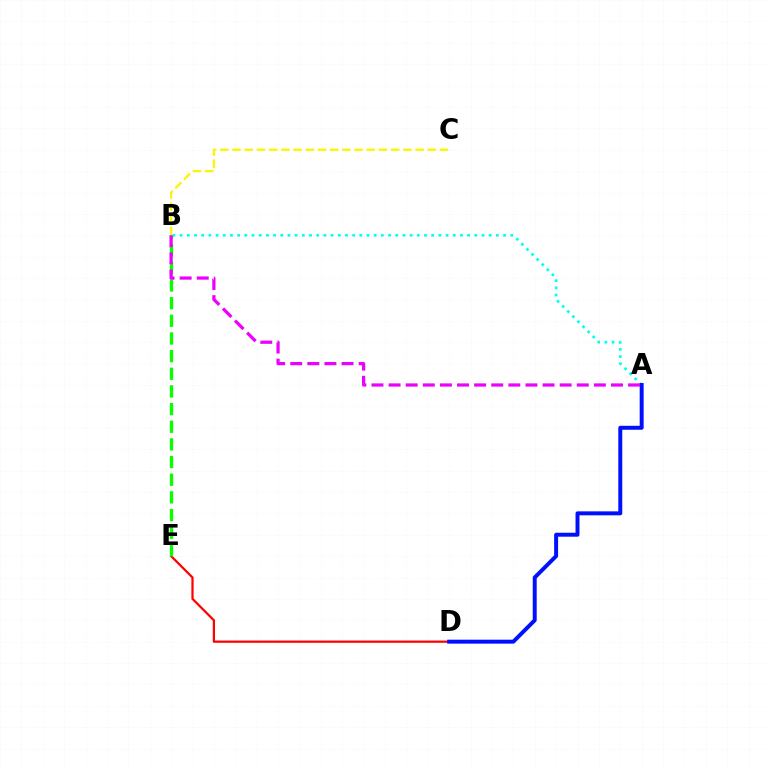{('B', 'C'): [{'color': '#fcf500', 'line_style': 'dashed', 'thickness': 1.66}], ('D', 'E'): [{'color': '#ff0000', 'line_style': 'solid', 'thickness': 1.61}], ('B', 'E'): [{'color': '#08ff00', 'line_style': 'dashed', 'thickness': 2.4}], ('A', 'B'): [{'color': '#00fff6', 'line_style': 'dotted', 'thickness': 1.95}, {'color': '#ee00ff', 'line_style': 'dashed', 'thickness': 2.32}], ('A', 'D'): [{'color': '#0010ff', 'line_style': 'solid', 'thickness': 2.85}]}